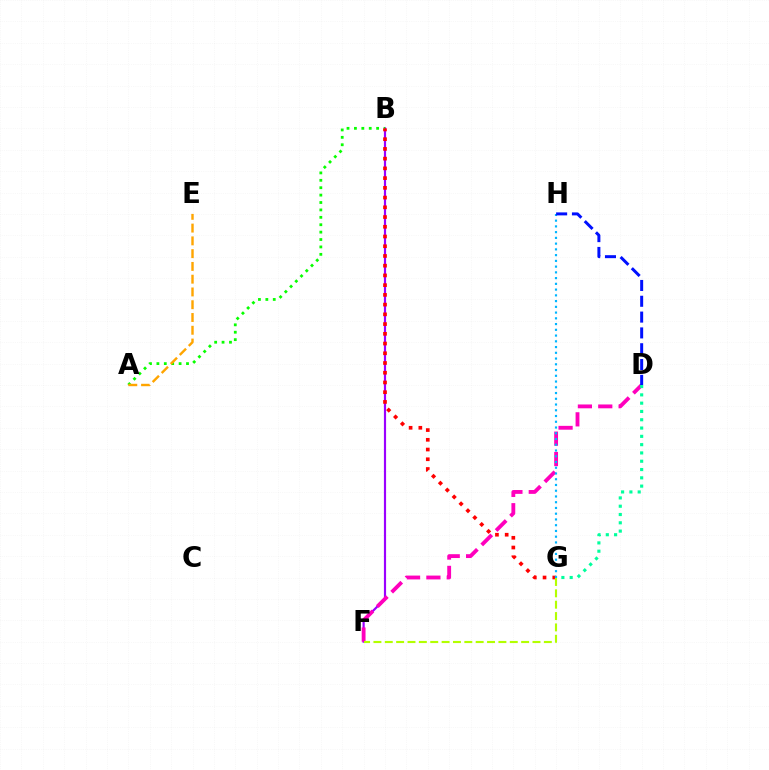{('B', 'F'): [{'color': '#9b00ff', 'line_style': 'solid', 'thickness': 1.56}], ('A', 'B'): [{'color': '#08ff00', 'line_style': 'dotted', 'thickness': 2.01}], ('A', 'E'): [{'color': '#ffa500', 'line_style': 'dashed', 'thickness': 1.73}], ('B', 'G'): [{'color': '#ff0000', 'line_style': 'dotted', 'thickness': 2.64}], ('D', 'F'): [{'color': '#ff00bd', 'line_style': 'dashed', 'thickness': 2.77}], ('F', 'G'): [{'color': '#b3ff00', 'line_style': 'dashed', 'thickness': 1.54}], ('G', 'H'): [{'color': '#00b5ff', 'line_style': 'dotted', 'thickness': 1.56}], ('D', 'G'): [{'color': '#00ff9d', 'line_style': 'dotted', 'thickness': 2.25}], ('D', 'H'): [{'color': '#0010ff', 'line_style': 'dashed', 'thickness': 2.15}]}